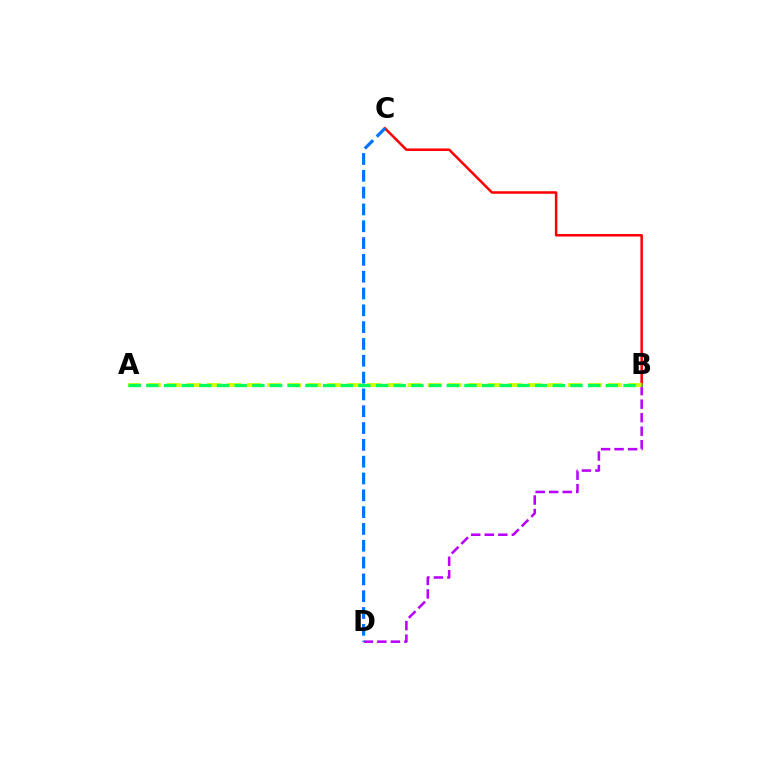{('B', 'D'): [{'color': '#b900ff', 'line_style': 'dashed', 'thickness': 1.84}], ('B', 'C'): [{'color': '#ff0000', 'line_style': 'solid', 'thickness': 1.8}], ('A', 'B'): [{'color': '#d1ff00', 'line_style': 'dashed', 'thickness': 2.72}, {'color': '#00ff5c', 'line_style': 'dashed', 'thickness': 2.4}], ('C', 'D'): [{'color': '#0074ff', 'line_style': 'dashed', 'thickness': 2.28}]}